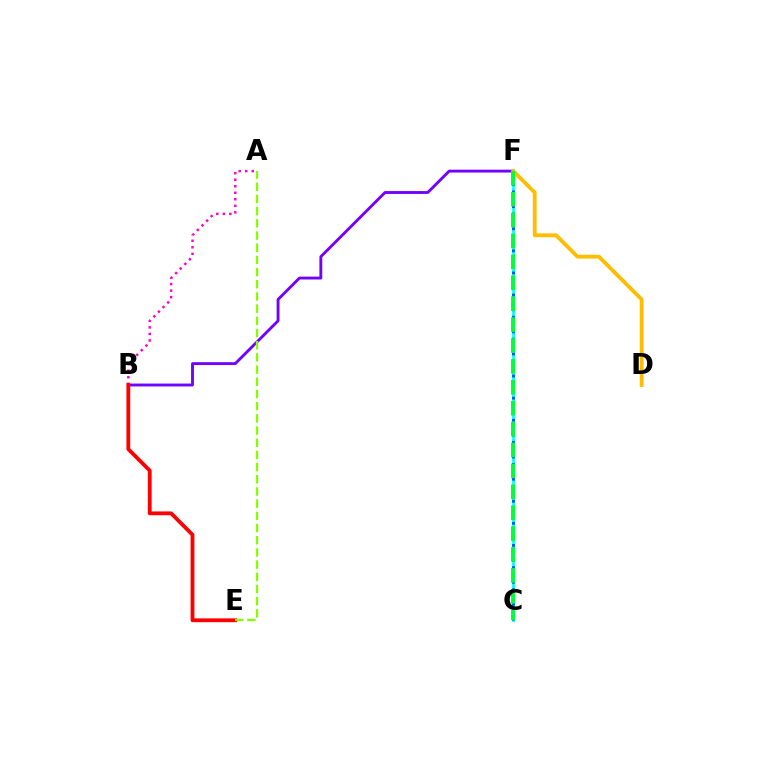{('B', 'F'): [{'color': '#7200ff', 'line_style': 'solid', 'thickness': 2.06}], ('C', 'F'): [{'color': '#00fff6', 'line_style': 'solid', 'thickness': 1.96}, {'color': '#004bff', 'line_style': 'dotted', 'thickness': 2.0}, {'color': '#00ff39', 'line_style': 'dashed', 'thickness': 2.84}], ('A', 'B'): [{'color': '#ff00cf', 'line_style': 'dotted', 'thickness': 1.77}], ('B', 'E'): [{'color': '#ff0000', 'line_style': 'solid', 'thickness': 2.75}], ('A', 'E'): [{'color': '#84ff00', 'line_style': 'dashed', 'thickness': 1.66}], ('D', 'F'): [{'color': '#ffbd00', 'line_style': 'solid', 'thickness': 2.75}]}